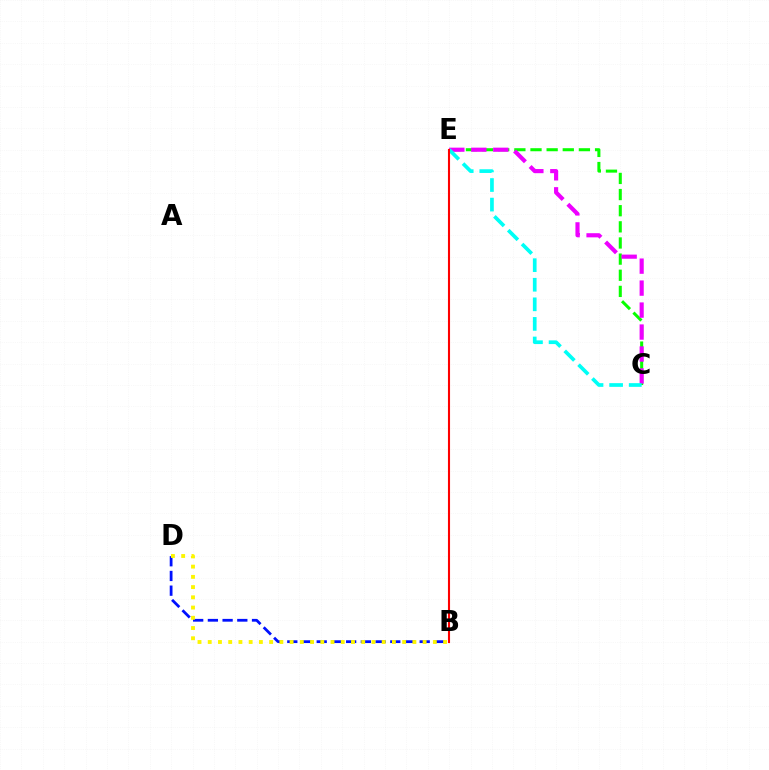{('C', 'E'): [{'color': '#08ff00', 'line_style': 'dashed', 'thickness': 2.19}, {'color': '#ee00ff', 'line_style': 'dashed', 'thickness': 2.98}, {'color': '#00fff6', 'line_style': 'dashed', 'thickness': 2.66}], ('B', 'D'): [{'color': '#0010ff', 'line_style': 'dashed', 'thickness': 2.0}, {'color': '#fcf500', 'line_style': 'dotted', 'thickness': 2.78}], ('B', 'E'): [{'color': '#ff0000', 'line_style': 'solid', 'thickness': 1.51}]}